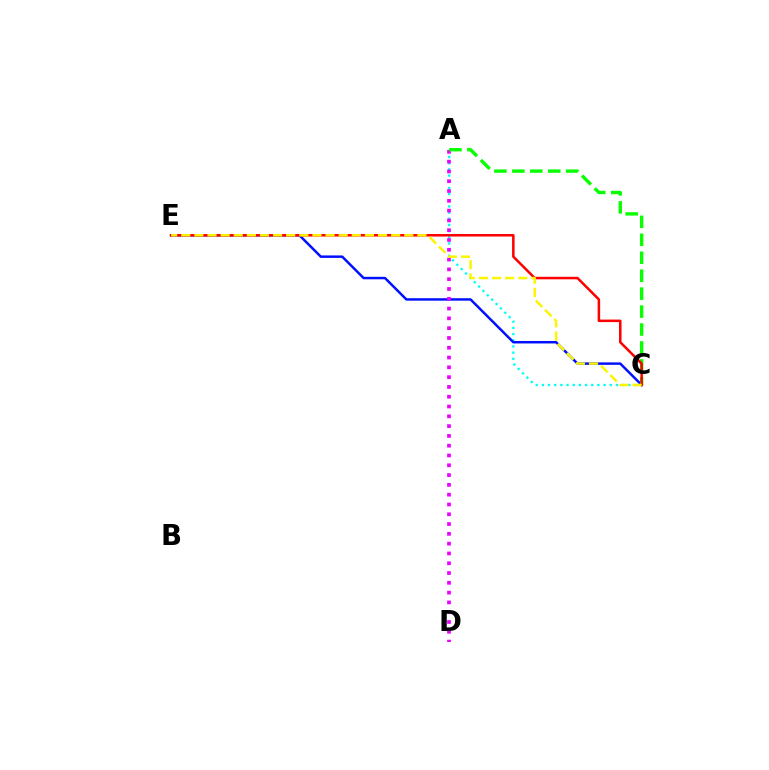{('A', 'C'): [{'color': '#00fff6', 'line_style': 'dotted', 'thickness': 1.68}, {'color': '#08ff00', 'line_style': 'dashed', 'thickness': 2.44}], ('C', 'E'): [{'color': '#0010ff', 'line_style': 'solid', 'thickness': 1.78}, {'color': '#ff0000', 'line_style': 'solid', 'thickness': 1.82}, {'color': '#fcf500', 'line_style': 'dashed', 'thickness': 1.78}], ('A', 'D'): [{'color': '#ee00ff', 'line_style': 'dotted', 'thickness': 2.66}]}